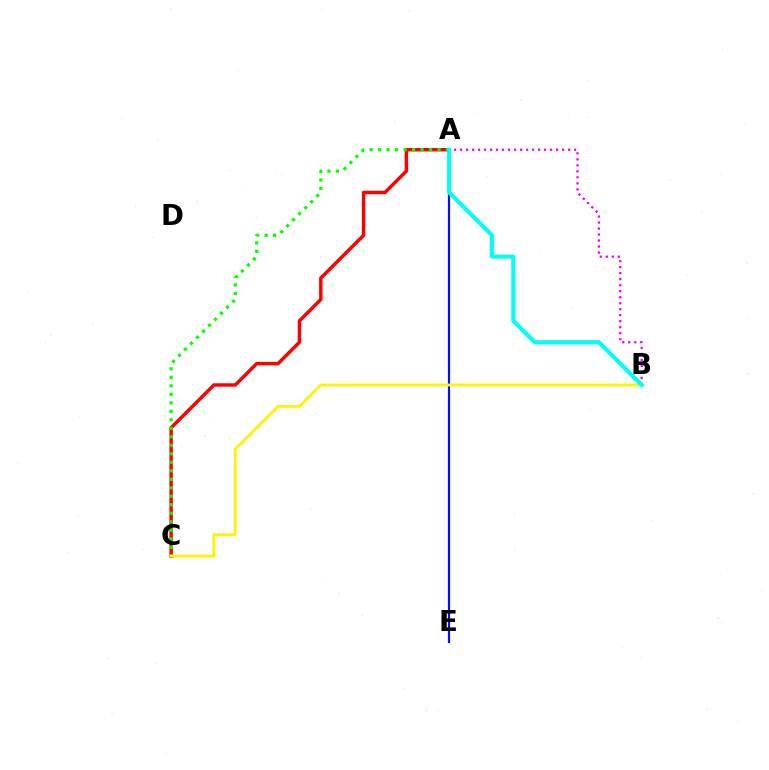{('A', 'C'): [{'color': '#ff0000', 'line_style': 'solid', 'thickness': 2.48}, {'color': '#08ff00', 'line_style': 'dotted', 'thickness': 2.31}], ('A', 'E'): [{'color': '#0010ff', 'line_style': 'solid', 'thickness': 1.58}], ('B', 'C'): [{'color': '#fcf500', 'line_style': 'solid', 'thickness': 2.04}], ('A', 'B'): [{'color': '#ee00ff', 'line_style': 'dotted', 'thickness': 1.63}, {'color': '#00fff6', 'line_style': 'solid', 'thickness': 2.96}]}